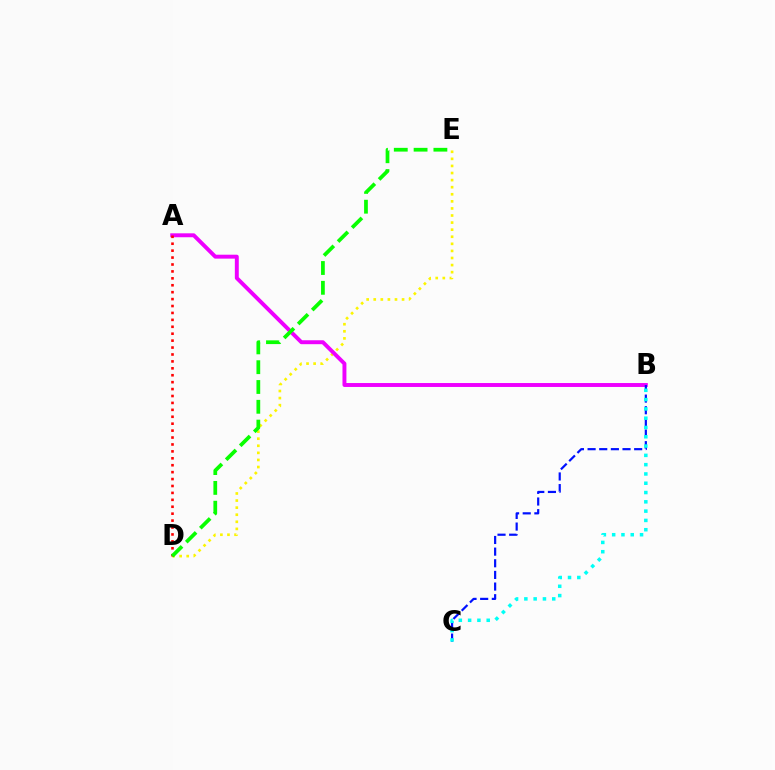{('D', 'E'): [{'color': '#fcf500', 'line_style': 'dotted', 'thickness': 1.92}, {'color': '#08ff00', 'line_style': 'dashed', 'thickness': 2.69}], ('A', 'B'): [{'color': '#ee00ff', 'line_style': 'solid', 'thickness': 2.83}], ('A', 'D'): [{'color': '#ff0000', 'line_style': 'dotted', 'thickness': 1.88}], ('B', 'C'): [{'color': '#0010ff', 'line_style': 'dashed', 'thickness': 1.58}, {'color': '#00fff6', 'line_style': 'dotted', 'thickness': 2.53}]}